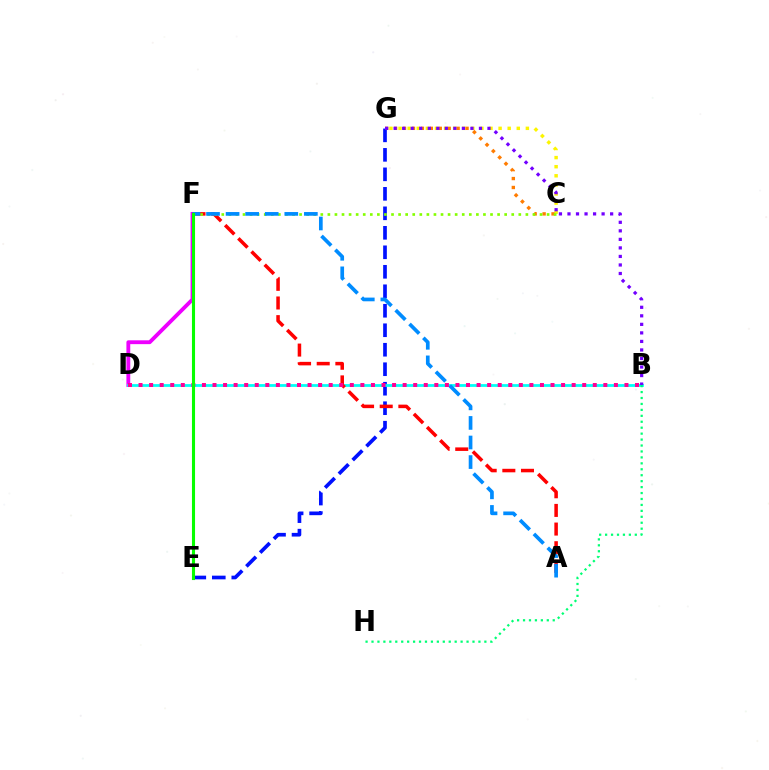{('E', 'G'): [{'color': '#0010ff', 'line_style': 'dashed', 'thickness': 2.65}], ('D', 'F'): [{'color': '#ee00ff', 'line_style': 'solid', 'thickness': 2.77}], ('B', 'D'): [{'color': '#00fff6', 'line_style': 'solid', 'thickness': 2.0}, {'color': '#ff0094', 'line_style': 'dotted', 'thickness': 2.87}], ('C', 'G'): [{'color': '#fcf500', 'line_style': 'dotted', 'thickness': 2.47}, {'color': '#ff7c00', 'line_style': 'dotted', 'thickness': 2.43}], ('A', 'F'): [{'color': '#ff0000', 'line_style': 'dashed', 'thickness': 2.53}, {'color': '#008cff', 'line_style': 'dashed', 'thickness': 2.66}], ('C', 'F'): [{'color': '#84ff00', 'line_style': 'dotted', 'thickness': 1.92}], ('B', 'H'): [{'color': '#00ff74', 'line_style': 'dotted', 'thickness': 1.61}], ('B', 'G'): [{'color': '#7200ff', 'line_style': 'dotted', 'thickness': 2.32}], ('E', 'F'): [{'color': '#08ff00', 'line_style': 'solid', 'thickness': 2.23}]}